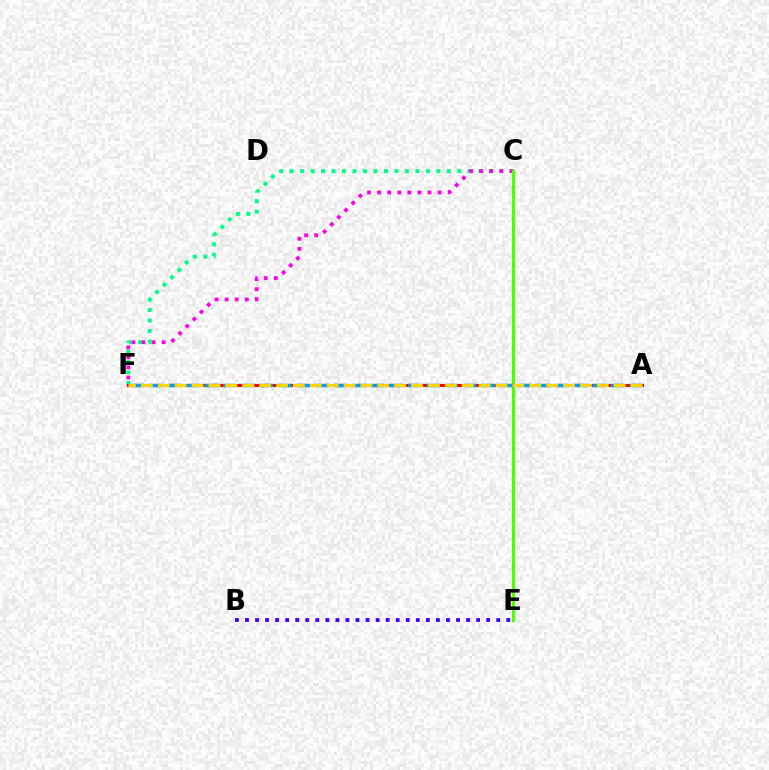{('C', 'F'): [{'color': '#00ff86', 'line_style': 'dotted', 'thickness': 2.85}, {'color': '#ff00ed', 'line_style': 'dotted', 'thickness': 2.74}], ('B', 'E'): [{'color': '#3700ff', 'line_style': 'dotted', 'thickness': 2.73}], ('C', 'E'): [{'color': '#4fff00', 'line_style': 'solid', 'thickness': 2.37}], ('A', 'F'): [{'color': '#ff0000', 'line_style': 'solid', 'thickness': 2.21}, {'color': '#009eff', 'line_style': 'dashed', 'thickness': 2.51}, {'color': '#ffd500', 'line_style': 'dashed', 'thickness': 2.29}]}